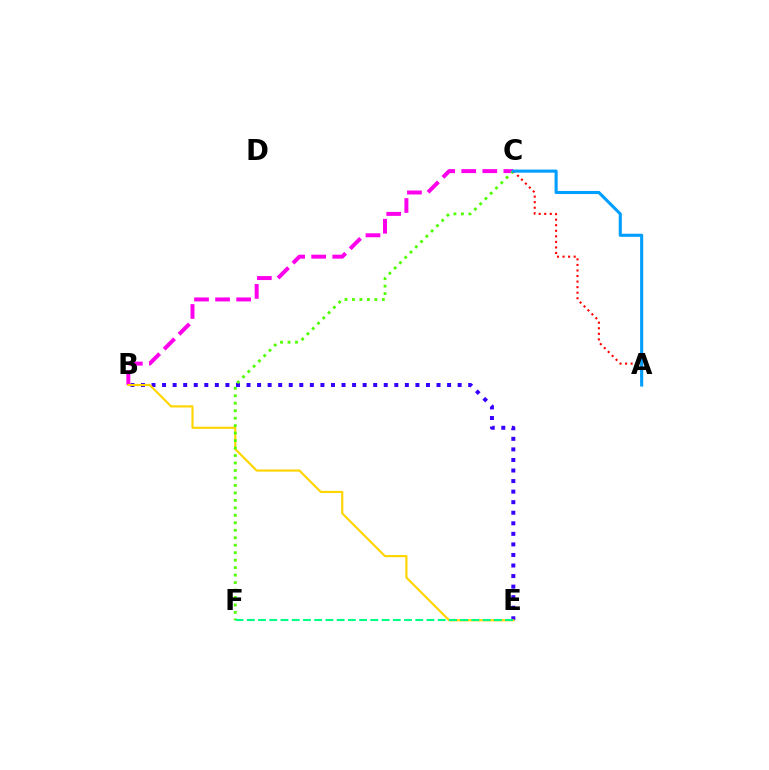{('B', 'E'): [{'color': '#3700ff', 'line_style': 'dotted', 'thickness': 2.87}, {'color': '#ffd500', 'line_style': 'solid', 'thickness': 1.56}], ('B', 'C'): [{'color': '#ff00ed', 'line_style': 'dashed', 'thickness': 2.86}], ('C', 'F'): [{'color': '#4fff00', 'line_style': 'dotted', 'thickness': 2.03}], ('E', 'F'): [{'color': '#00ff86', 'line_style': 'dashed', 'thickness': 1.53}], ('A', 'C'): [{'color': '#ff0000', 'line_style': 'dotted', 'thickness': 1.51}, {'color': '#009eff', 'line_style': 'solid', 'thickness': 2.22}]}